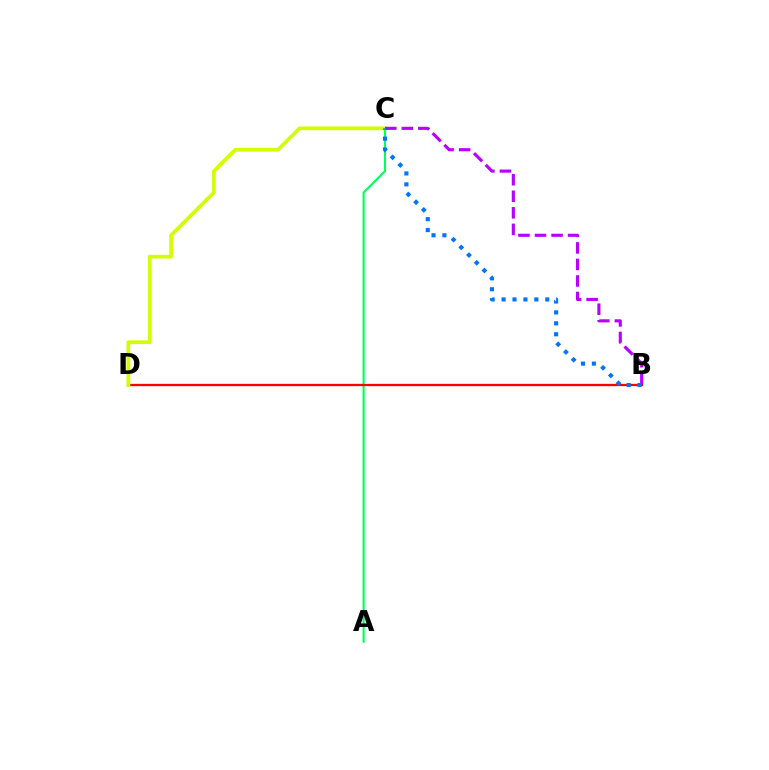{('A', 'C'): [{'color': '#00ff5c', 'line_style': 'solid', 'thickness': 1.53}], ('B', 'D'): [{'color': '#ff0000', 'line_style': 'solid', 'thickness': 1.66}], ('C', 'D'): [{'color': '#d1ff00', 'line_style': 'solid', 'thickness': 2.68}], ('B', 'C'): [{'color': '#b900ff', 'line_style': 'dashed', 'thickness': 2.25}, {'color': '#0074ff', 'line_style': 'dotted', 'thickness': 2.97}]}